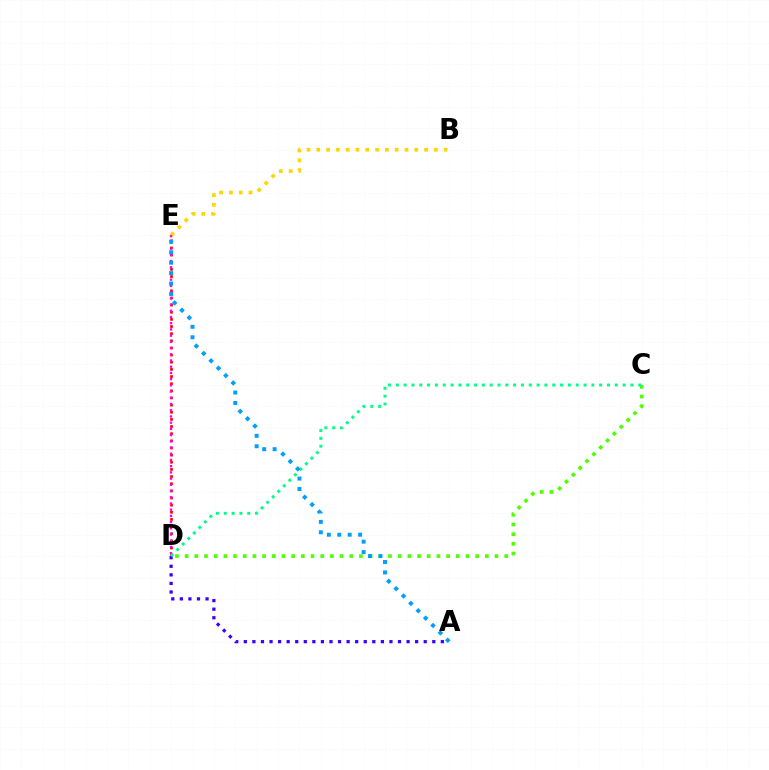{('D', 'E'): [{'color': '#ff0000', 'line_style': 'dotted', 'thickness': 1.94}, {'color': '#ff00ed', 'line_style': 'dotted', 'thickness': 1.69}], ('B', 'E'): [{'color': '#ffd500', 'line_style': 'dotted', 'thickness': 2.66}], ('A', 'D'): [{'color': '#3700ff', 'line_style': 'dotted', 'thickness': 2.33}], ('C', 'D'): [{'color': '#4fff00', 'line_style': 'dotted', 'thickness': 2.63}, {'color': '#00ff86', 'line_style': 'dotted', 'thickness': 2.12}], ('A', 'E'): [{'color': '#009eff', 'line_style': 'dotted', 'thickness': 2.83}]}